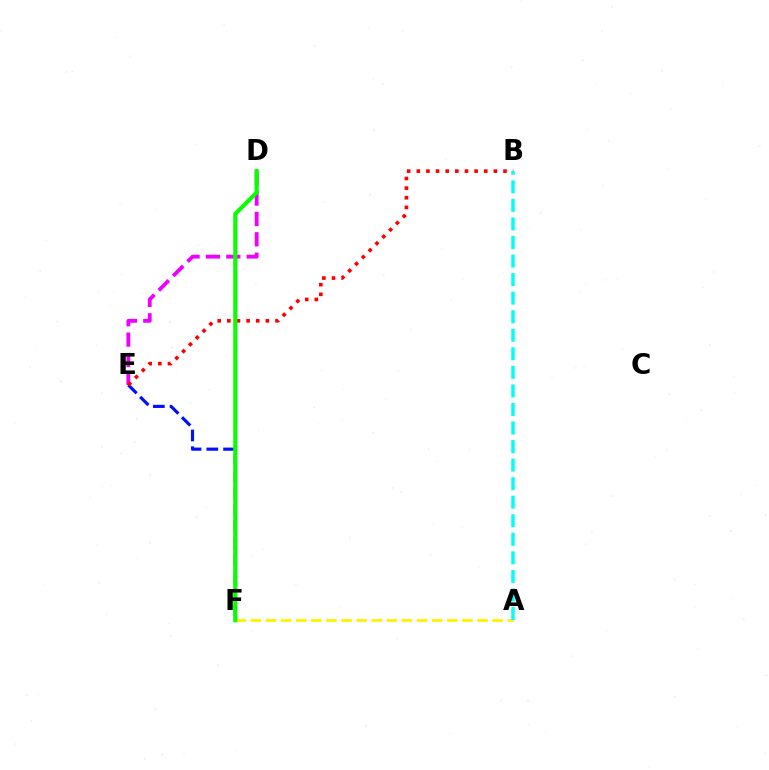{('E', 'F'): [{'color': '#0010ff', 'line_style': 'dashed', 'thickness': 2.28}], ('D', 'E'): [{'color': '#ee00ff', 'line_style': 'dashed', 'thickness': 2.77}], ('B', 'E'): [{'color': '#ff0000', 'line_style': 'dotted', 'thickness': 2.62}], ('A', 'F'): [{'color': '#fcf500', 'line_style': 'dashed', 'thickness': 2.05}], ('D', 'F'): [{'color': '#08ff00', 'line_style': 'solid', 'thickness': 2.97}], ('A', 'B'): [{'color': '#00fff6', 'line_style': 'dashed', 'thickness': 2.52}]}